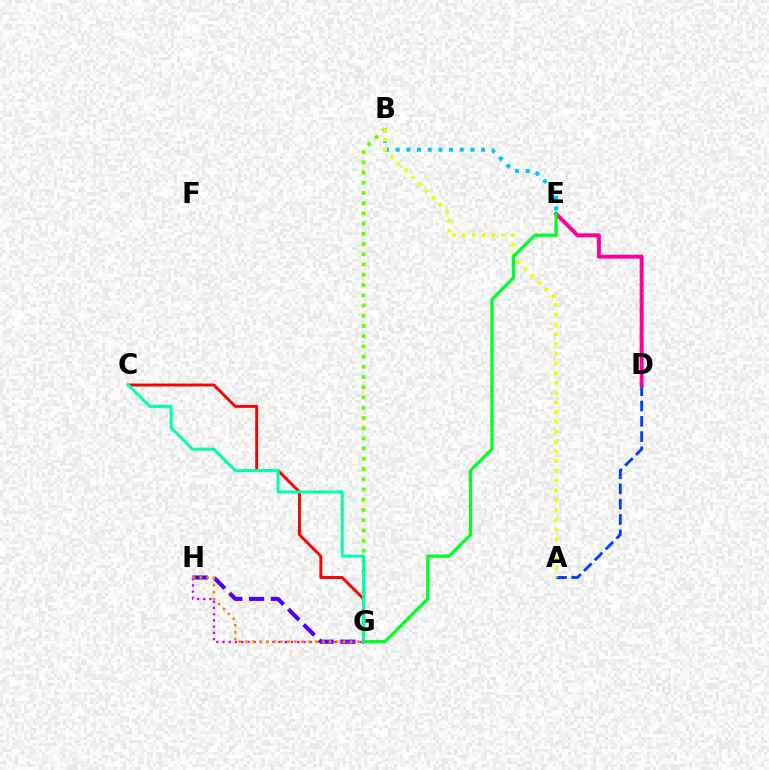{('C', 'G'): [{'color': '#ff0000', 'line_style': 'solid', 'thickness': 2.1}, {'color': '#00ffaf', 'line_style': 'solid', 'thickness': 2.17}], ('G', 'H'): [{'color': '#4f00ff', 'line_style': 'dashed', 'thickness': 2.96}, {'color': '#d600ff', 'line_style': 'dotted', 'thickness': 1.69}, {'color': '#ff8800', 'line_style': 'dotted', 'thickness': 1.89}], ('B', 'E'): [{'color': '#00c7ff', 'line_style': 'dotted', 'thickness': 2.9}], ('A', 'D'): [{'color': '#003fff', 'line_style': 'dashed', 'thickness': 2.08}], ('B', 'G'): [{'color': '#66ff00', 'line_style': 'dotted', 'thickness': 2.78}], ('A', 'B'): [{'color': '#eeff00', 'line_style': 'dotted', 'thickness': 2.65}], ('D', 'E'): [{'color': '#ff00a0', 'line_style': 'solid', 'thickness': 2.86}], ('E', 'G'): [{'color': '#00ff27', 'line_style': 'solid', 'thickness': 2.33}]}